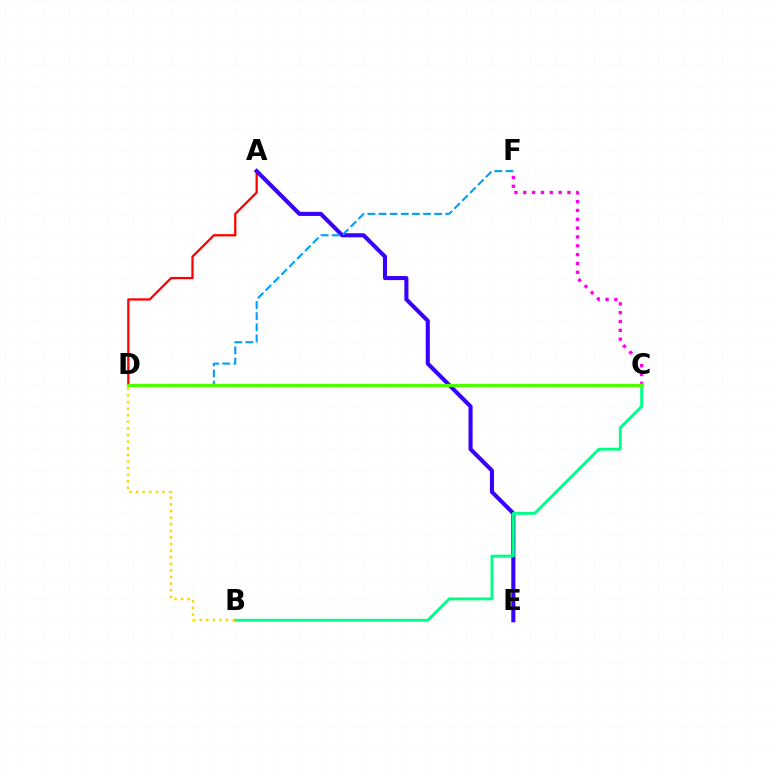{('A', 'D'): [{'color': '#ff0000', 'line_style': 'solid', 'thickness': 1.64}], ('A', 'E'): [{'color': '#3700ff', 'line_style': 'solid', 'thickness': 2.93}], ('C', 'F'): [{'color': '#ff00ed', 'line_style': 'dotted', 'thickness': 2.4}], ('D', 'F'): [{'color': '#009eff', 'line_style': 'dashed', 'thickness': 1.51}], ('B', 'C'): [{'color': '#00ff86', 'line_style': 'solid', 'thickness': 2.07}], ('B', 'D'): [{'color': '#ffd500', 'line_style': 'dotted', 'thickness': 1.8}], ('C', 'D'): [{'color': '#4fff00', 'line_style': 'solid', 'thickness': 2.37}]}